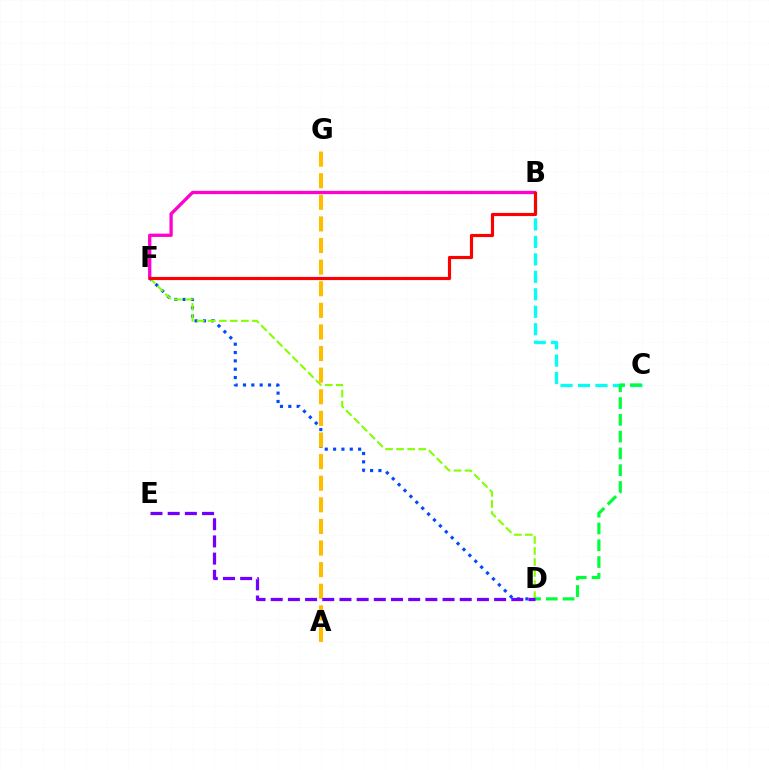{('B', 'C'): [{'color': '#00fff6', 'line_style': 'dashed', 'thickness': 2.37}], ('D', 'F'): [{'color': '#004bff', 'line_style': 'dotted', 'thickness': 2.27}, {'color': '#84ff00', 'line_style': 'dashed', 'thickness': 1.5}], ('C', 'D'): [{'color': '#00ff39', 'line_style': 'dashed', 'thickness': 2.28}], ('B', 'F'): [{'color': '#ff00cf', 'line_style': 'solid', 'thickness': 2.37}, {'color': '#ff0000', 'line_style': 'solid', 'thickness': 2.26}], ('A', 'G'): [{'color': '#ffbd00', 'line_style': 'dashed', 'thickness': 2.94}], ('D', 'E'): [{'color': '#7200ff', 'line_style': 'dashed', 'thickness': 2.33}]}